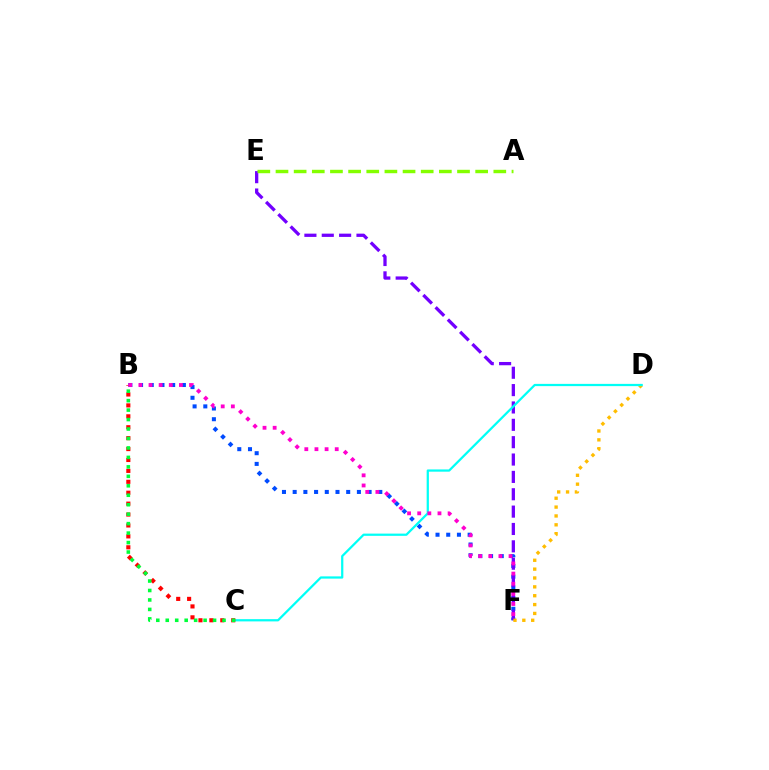{('B', 'F'): [{'color': '#004bff', 'line_style': 'dotted', 'thickness': 2.91}, {'color': '#ff00cf', 'line_style': 'dotted', 'thickness': 2.75}], ('E', 'F'): [{'color': '#7200ff', 'line_style': 'dashed', 'thickness': 2.36}], ('D', 'F'): [{'color': '#ffbd00', 'line_style': 'dotted', 'thickness': 2.41}], ('C', 'D'): [{'color': '#00fff6', 'line_style': 'solid', 'thickness': 1.61}], ('A', 'E'): [{'color': '#84ff00', 'line_style': 'dashed', 'thickness': 2.47}], ('B', 'C'): [{'color': '#ff0000', 'line_style': 'dotted', 'thickness': 2.97}, {'color': '#00ff39', 'line_style': 'dotted', 'thickness': 2.57}]}